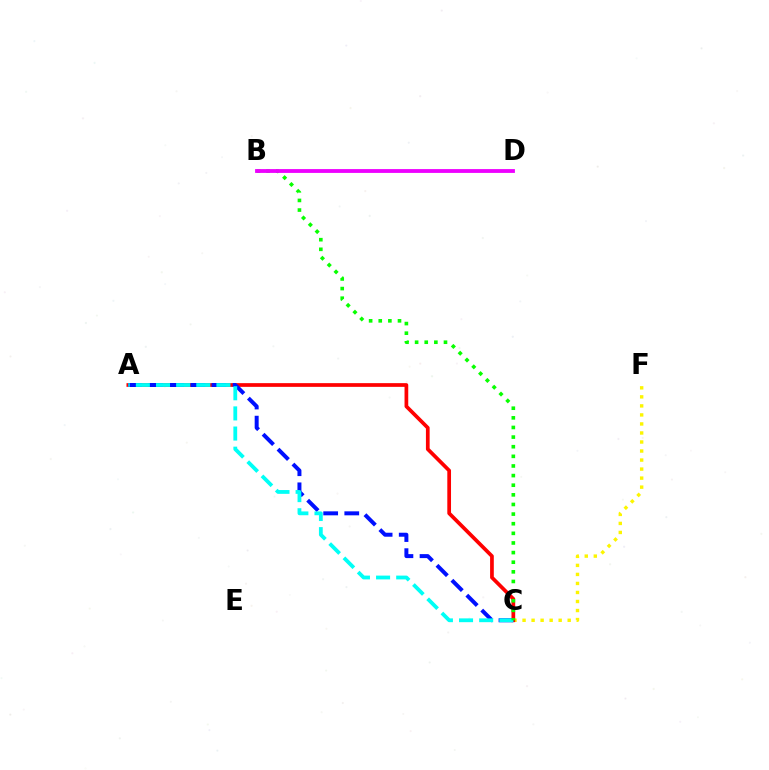{('C', 'F'): [{'color': '#fcf500', 'line_style': 'dotted', 'thickness': 2.45}], ('A', 'C'): [{'color': '#ff0000', 'line_style': 'solid', 'thickness': 2.67}, {'color': '#0010ff', 'line_style': 'dashed', 'thickness': 2.87}, {'color': '#00fff6', 'line_style': 'dashed', 'thickness': 2.74}], ('B', 'C'): [{'color': '#08ff00', 'line_style': 'dotted', 'thickness': 2.62}], ('B', 'D'): [{'color': '#ee00ff', 'line_style': 'solid', 'thickness': 2.75}]}